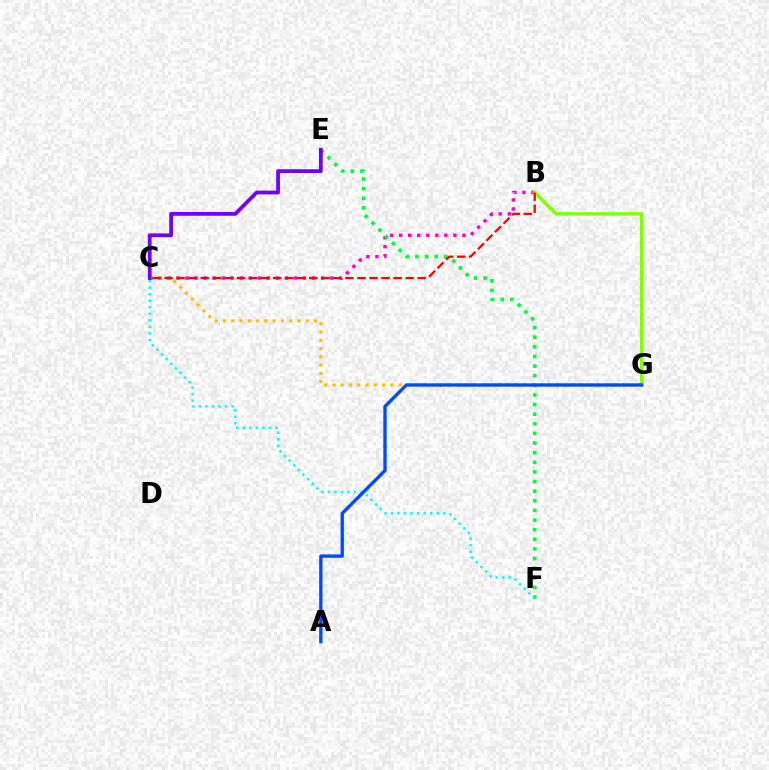{('B', 'C'): [{'color': '#ff00cf', 'line_style': 'dotted', 'thickness': 2.45}, {'color': '#ff0000', 'line_style': 'dashed', 'thickness': 1.64}], ('B', 'G'): [{'color': '#84ff00', 'line_style': 'solid', 'thickness': 2.49}], ('C', 'G'): [{'color': '#ffbd00', 'line_style': 'dotted', 'thickness': 2.25}], ('E', 'F'): [{'color': '#00ff39', 'line_style': 'dotted', 'thickness': 2.62}], ('C', 'F'): [{'color': '#00fff6', 'line_style': 'dotted', 'thickness': 1.78}], ('A', 'G'): [{'color': '#004bff', 'line_style': 'solid', 'thickness': 2.4}], ('C', 'E'): [{'color': '#7200ff', 'line_style': 'solid', 'thickness': 2.71}]}